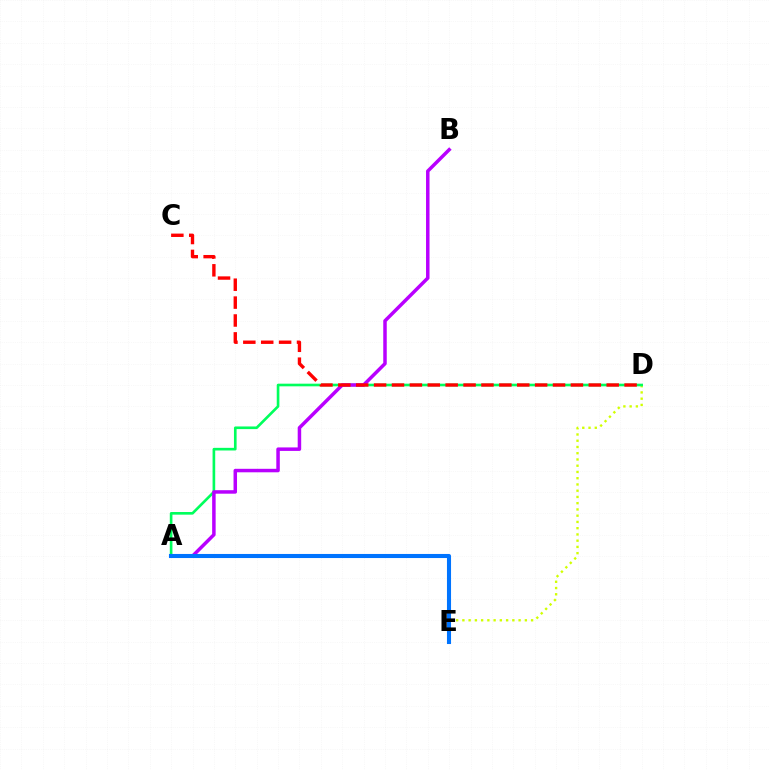{('D', 'E'): [{'color': '#d1ff00', 'line_style': 'dotted', 'thickness': 1.7}], ('A', 'D'): [{'color': '#00ff5c', 'line_style': 'solid', 'thickness': 1.9}], ('A', 'B'): [{'color': '#b900ff', 'line_style': 'solid', 'thickness': 2.51}], ('A', 'E'): [{'color': '#0074ff', 'line_style': 'solid', 'thickness': 2.94}], ('C', 'D'): [{'color': '#ff0000', 'line_style': 'dashed', 'thickness': 2.43}]}